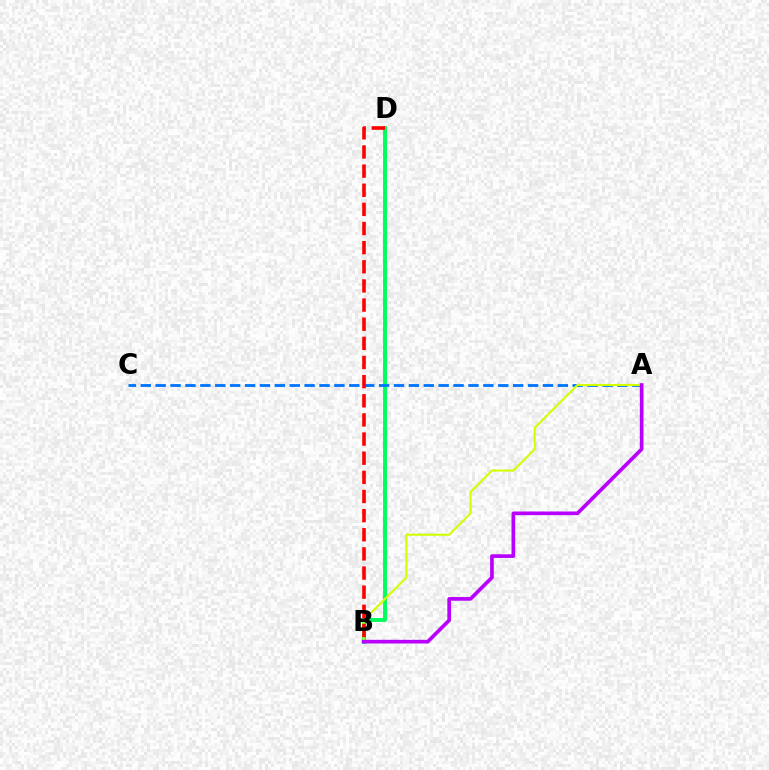{('B', 'D'): [{'color': '#00ff5c', 'line_style': 'solid', 'thickness': 2.82}, {'color': '#ff0000', 'line_style': 'dashed', 'thickness': 2.6}], ('A', 'C'): [{'color': '#0074ff', 'line_style': 'dashed', 'thickness': 2.02}], ('A', 'B'): [{'color': '#d1ff00', 'line_style': 'solid', 'thickness': 1.51}, {'color': '#b900ff', 'line_style': 'solid', 'thickness': 2.64}]}